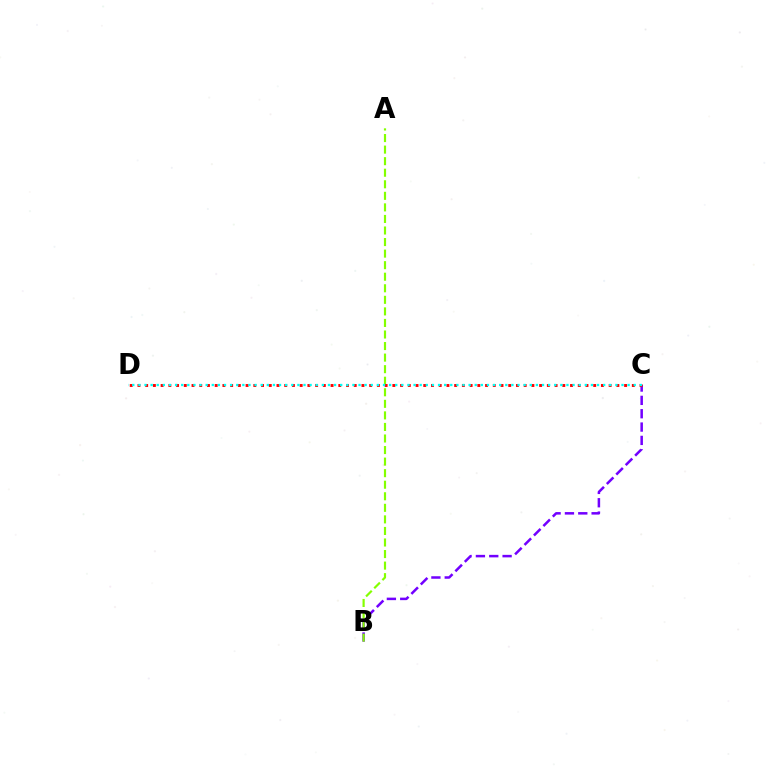{('B', 'C'): [{'color': '#7200ff', 'line_style': 'dashed', 'thickness': 1.81}], ('A', 'B'): [{'color': '#84ff00', 'line_style': 'dashed', 'thickness': 1.57}], ('C', 'D'): [{'color': '#ff0000', 'line_style': 'dotted', 'thickness': 2.1}, {'color': '#00fff6', 'line_style': 'dotted', 'thickness': 1.66}]}